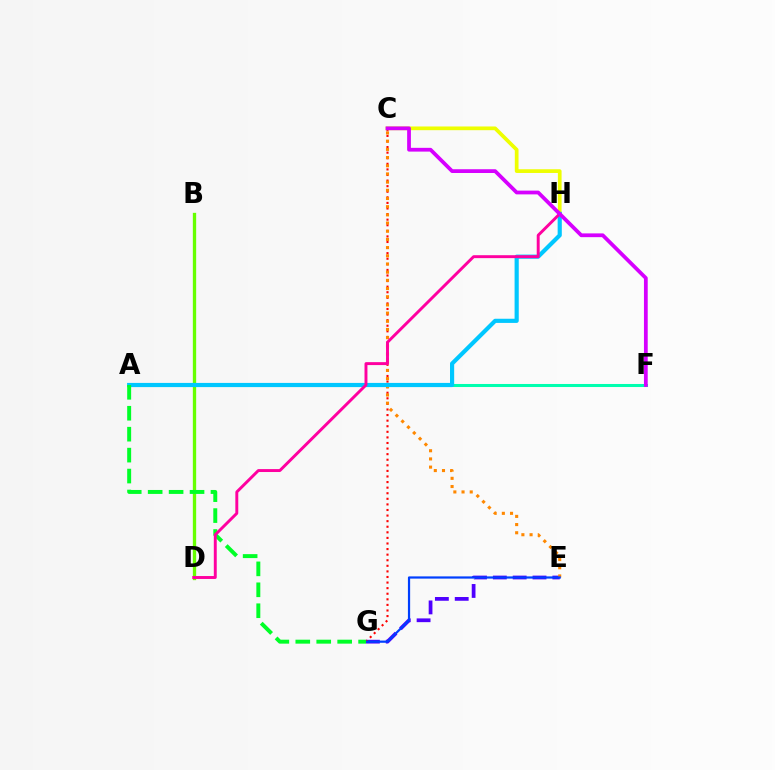{('E', 'G'): [{'color': '#4f00ff', 'line_style': 'dashed', 'thickness': 2.69}, {'color': '#003fff', 'line_style': 'solid', 'thickness': 1.6}], ('C', 'G'): [{'color': '#ff0000', 'line_style': 'dotted', 'thickness': 1.52}], ('A', 'F'): [{'color': '#00ffaf', 'line_style': 'solid', 'thickness': 2.2}], ('C', 'E'): [{'color': '#ff8800', 'line_style': 'dotted', 'thickness': 2.22}], ('C', 'H'): [{'color': '#eeff00', 'line_style': 'solid', 'thickness': 2.67}], ('B', 'D'): [{'color': '#66ff00', 'line_style': 'solid', 'thickness': 2.39}], ('A', 'H'): [{'color': '#00c7ff', 'line_style': 'solid', 'thickness': 3.0}], ('A', 'G'): [{'color': '#00ff27', 'line_style': 'dashed', 'thickness': 2.84}], ('D', 'H'): [{'color': '#ff00a0', 'line_style': 'solid', 'thickness': 2.11}], ('C', 'F'): [{'color': '#d600ff', 'line_style': 'solid', 'thickness': 2.71}]}